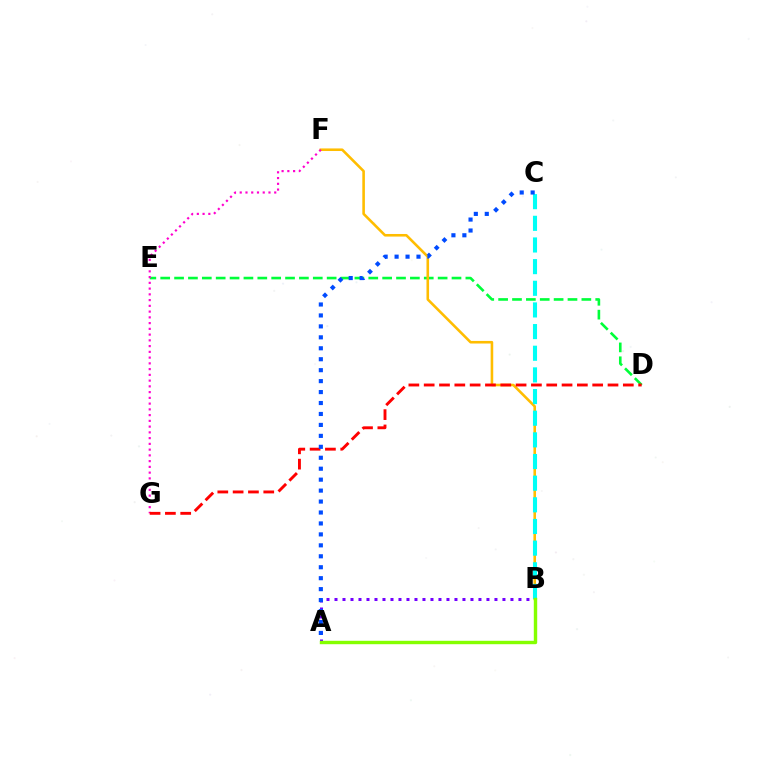{('D', 'E'): [{'color': '#00ff39', 'line_style': 'dashed', 'thickness': 1.88}], ('B', 'F'): [{'color': '#ffbd00', 'line_style': 'solid', 'thickness': 1.86}], ('B', 'C'): [{'color': '#00fff6', 'line_style': 'dashed', 'thickness': 2.94}], ('F', 'G'): [{'color': '#ff00cf', 'line_style': 'dotted', 'thickness': 1.56}], ('D', 'G'): [{'color': '#ff0000', 'line_style': 'dashed', 'thickness': 2.08}], ('A', 'B'): [{'color': '#7200ff', 'line_style': 'dotted', 'thickness': 2.17}, {'color': '#84ff00', 'line_style': 'solid', 'thickness': 2.45}], ('A', 'C'): [{'color': '#004bff', 'line_style': 'dotted', 'thickness': 2.97}]}